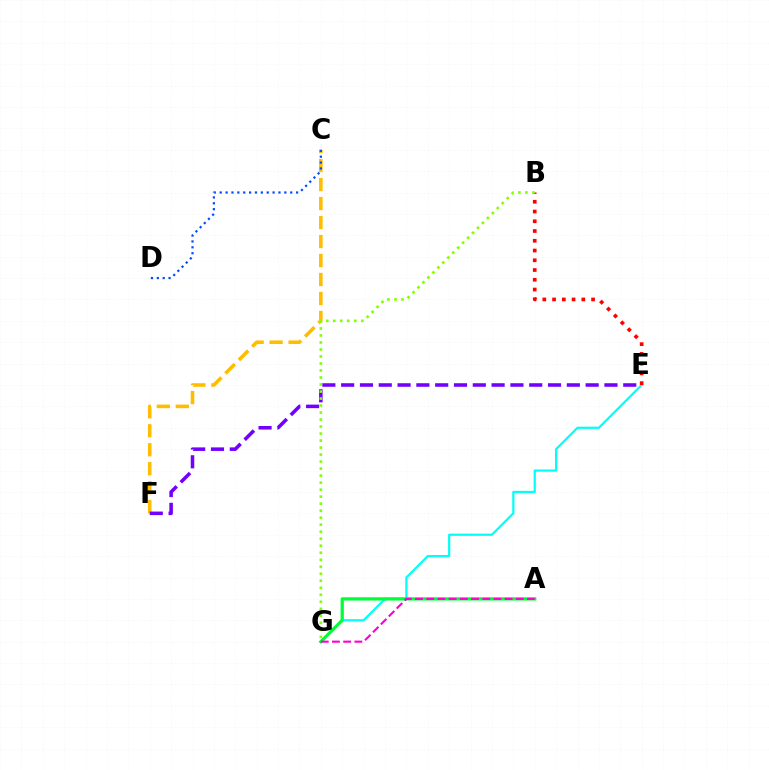{('C', 'F'): [{'color': '#ffbd00', 'line_style': 'dashed', 'thickness': 2.58}], ('E', 'G'): [{'color': '#00fff6', 'line_style': 'solid', 'thickness': 1.59}], ('A', 'G'): [{'color': '#00ff39', 'line_style': 'solid', 'thickness': 2.35}, {'color': '#ff00cf', 'line_style': 'dashed', 'thickness': 1.52}], ('E', 'F'): [{'color': '#7200ff', 'line_style': 'dashed', 'thickness': 2.55}], ('B', 'E'): [{'color': '#ff0000', 'line_style': 'dotted', 'thickness': 2.65}], ('B', 'G'): [{'color': '#84ff00', 'line_style': 'dotted', 'thickness': 1.9}], ('C', 'D'): [{'color': '#004bff', 'line_style': 'dotted', 'thickness': 1.6}]}